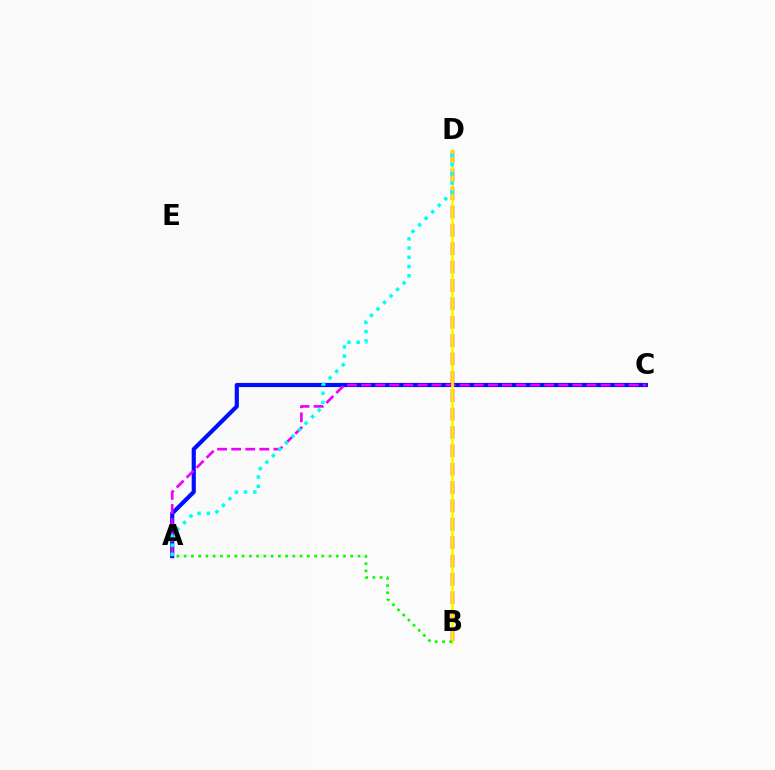{('A', 'C'): [{'color': '#0010ff', 'line_style': 'solid', 'thickness': 2.99}, {'color': '#ee00ff', 'line_style': 'dashed', 'thickness': 1.91}], ('B', 'D'): [{'color': '#ff0000', 'line_style': 'dashed', 'thickness': 2.5}, {'color': '#fcf500', 'line_style': 'solid', 'thickness': 1.95}], ('A', 'D'): [{'color': '#00fff6', 'line_style': 'dotted', 'thickness': 2.5}], ('A', 'B'): [{'color': '#08ff00', 'line_style': 'dotted', 'thickness': 1.97}]}